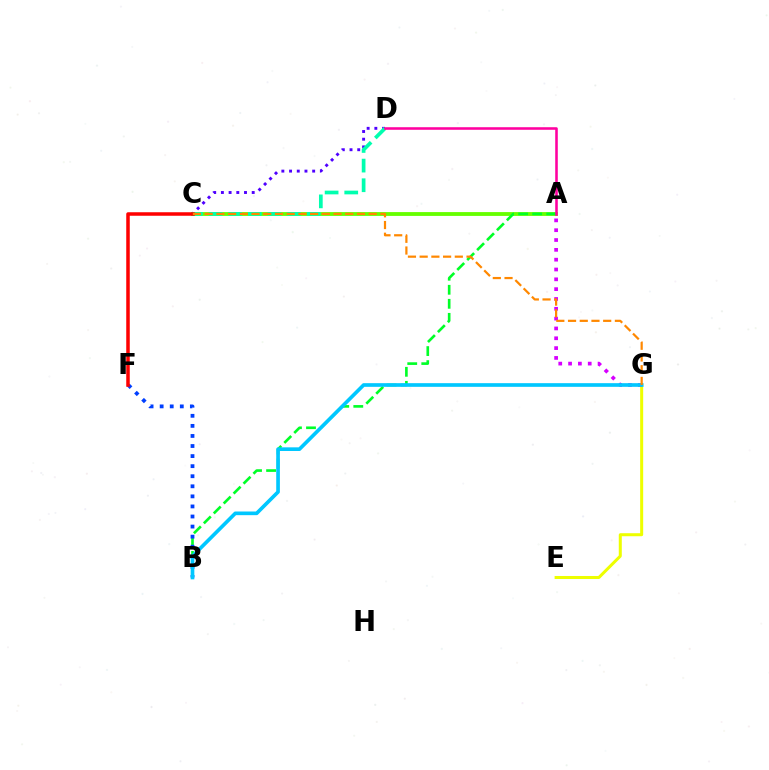{('C', 'D'): [{'color': '#4f00ff', 'line_style': 'dotted', 'thickness': 2.09}, {'color': '#00ffaf', 'line_style': 'dashed', 'thickness': 2.67}], ('E', 'G'): [{'color': '#eeff00', 'line_style': 'solid', 'thickness': 2.18}], ('A', 'C'): [{'color': '#66ff00', 'line_style': 'solid', 'thickness': 2.75}], ('A', 'B'): [{'color': '#00ff27', 'line_style': 'dashed', 'thickness': 1.91}], ('B', 'F'): [{'color': '#003fff', 'line_style': 'dotted', 'thickness': 2.74}], ('A', 'G'): [{'color': '#d600ff', 'line_style': 'dotted', 'thickness': 2.67}], ('B', 'G'): [{'color': '#00c7ff', 'line_style': 'solid', 'thickness': 2.64}], ('C', 'F'): [{'color': '#ff0000', 'line_style': 'solid', 'thickness': 2.53}], ('C', 'G'): [{'color': '#ff8800', 'line_style': 'dashed', 'thickness': 1.59}], ('A', 'D'): [{'color': '#ff00a0', 'line_style': 'solid', 'thickness': 1.84}]}